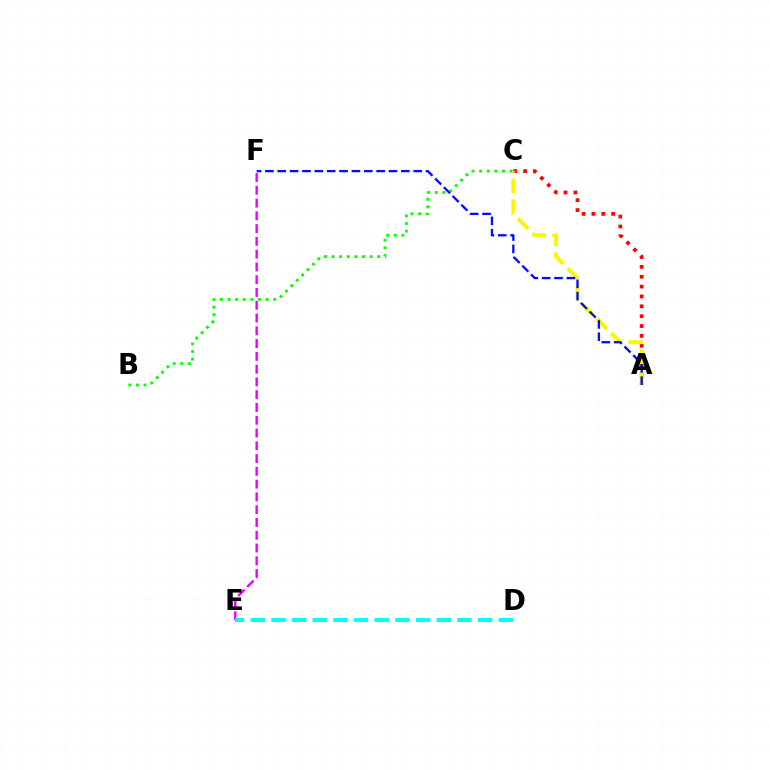{('E', 'F'): [{'color': '#ee00ff', 'line_style': 'dashed', 'thickness': 1.74}], ('A', 'C'): [{'color': '#ff0000', 'line_style': 'dotted', 'thickness': 2.68}, {'color': '#fcf500', 'line_style': 'dashed', 'thickness': 2.82}], ('D', 'E'): [{'color': '#00fff6', 'line_style': 'dashed', 'thickness': 2.81}], ('B', 'C'): [{'color': '#08ff00', 'line_style': 'dotted', 'thickness': 2.07}], ('A', 'F'): [{'color': '#0010ff', 'line_style': 'dashed', 'thickness': 1.68}]}